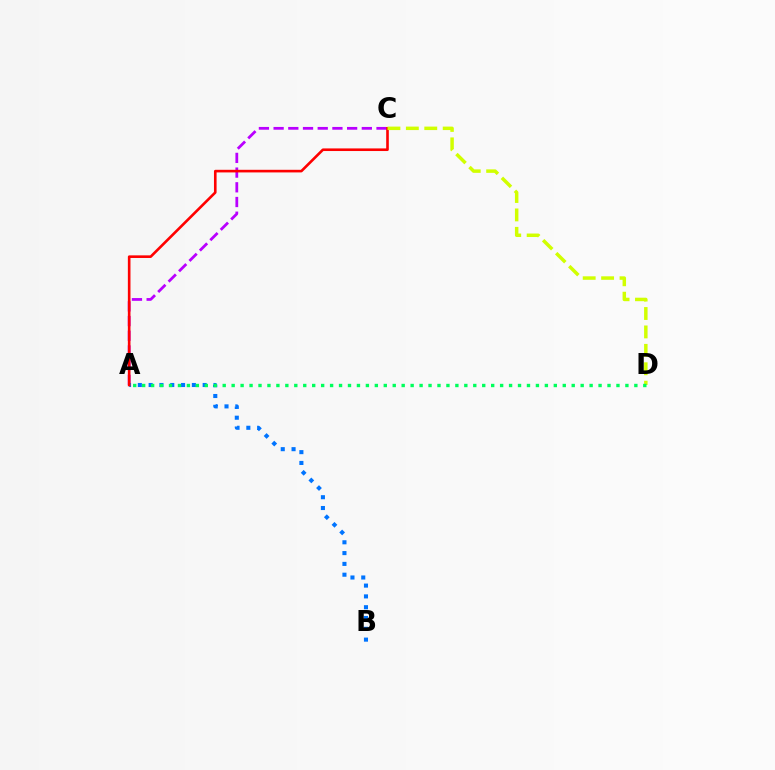{('A', 'C'): [{'color': '#b900ff', 'line_style': 'dashed', 'thickness': 2.0}, {'color': '#ff0000', 'line_style': 'solid', 'thickness': 1.89}], ('A', 'B'): [{'color': '#0074ff', 'line_style': 'dotted', 'thickness': 2.94}], ('C', 'D'): [{'color': '#d1ff00', 'line_style': 'dashed', 'thickness': 2.5}], ('A', 'D'): [{'color': '#00ff5c', 'line_style': 'dotted', 'thickness': 2.43}]}